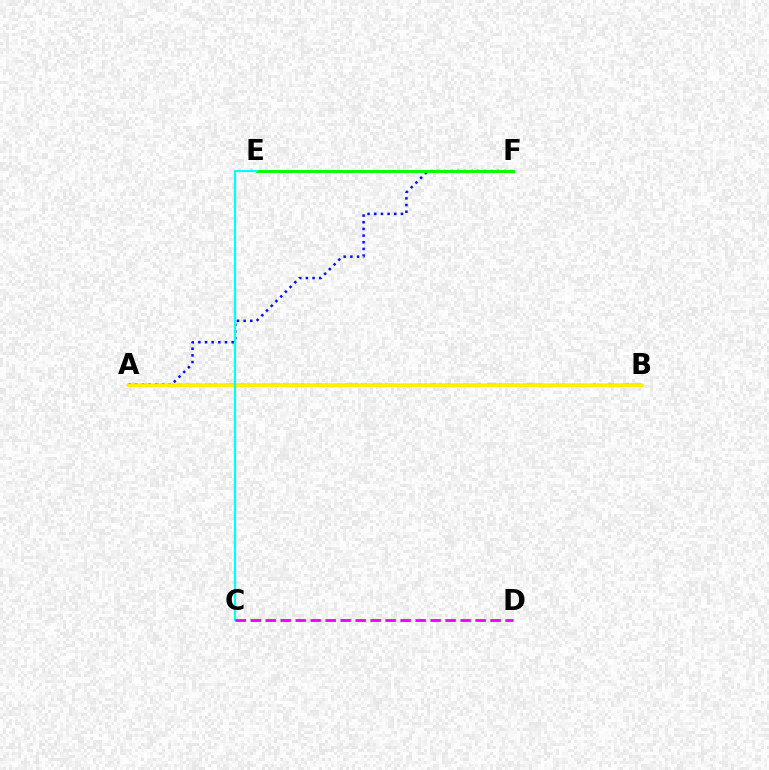{('A', 'B'): [{'color': '#ff0000', 'line_style': 'solid', 'thickness': 1.65}, {'color': '#fcf500', 'line_style': 'solid', 'thickness': 2.12}], ('A', 'F'): [{'color': '#0010ff', 'line_style': 'dotted', 'thickness': 1.81}], ('E', 'F'): [{'color': '#08ff00', 'line_style': 'solid', 'thickness': 2.12}], ('C', 'E'): [{'color': '#00fff6', 'line_style': 'solid', 'thickness': 1.57}], ('C', 'D'): [{'color': '#ee00ff', 'line_style': 'dashed', 'thickness': 2.04}]}